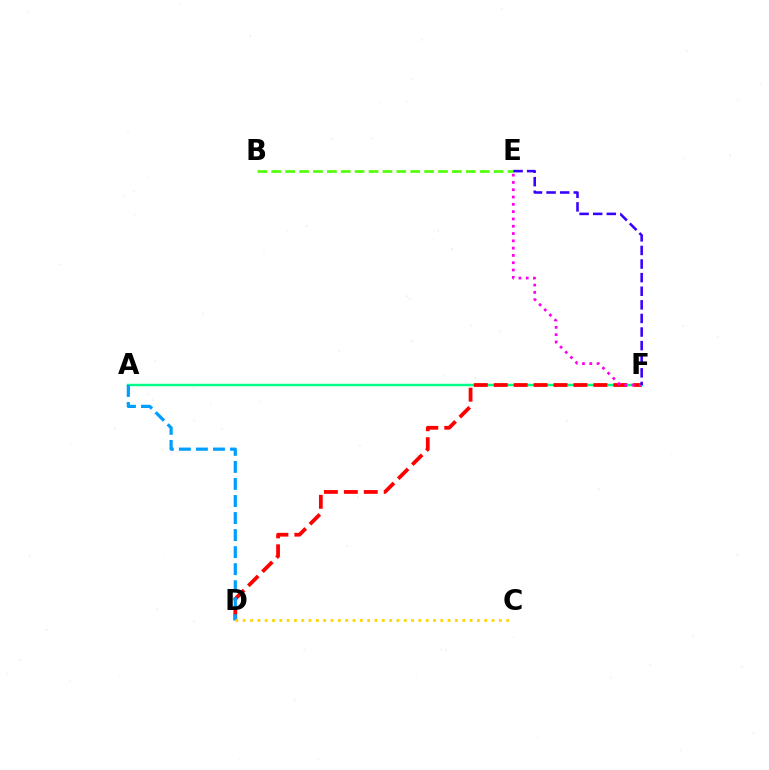{('A', 'F'): [{'color': '#00ff86', 'line_style': 'solid', 'thickness': 1.78}], ('D', 'F'): [{'color': '#ff0000', 'line_style': 'dashed', 'thickness': 2.71}], ('B', 'E'): [{'color': '#4fff00', 'line_style': 'dashed', 'thickness': 1.89}], ('A', 'D'): [{'color': '#009eff', 'line_style': 'dashed', 'thickness': 2.31}], ('E', 'F'): [{'color': '#ff00ed', 'line_style': 'dotted', 'thickness': 1.98}, {'color': '#3700ff', 'line_style': 'dashed', 'thickness': 1.85}], ('C', 'D'): [{'color': '#ffd500', 'line_style': 'dotted', 'thickness': 1.99}]}